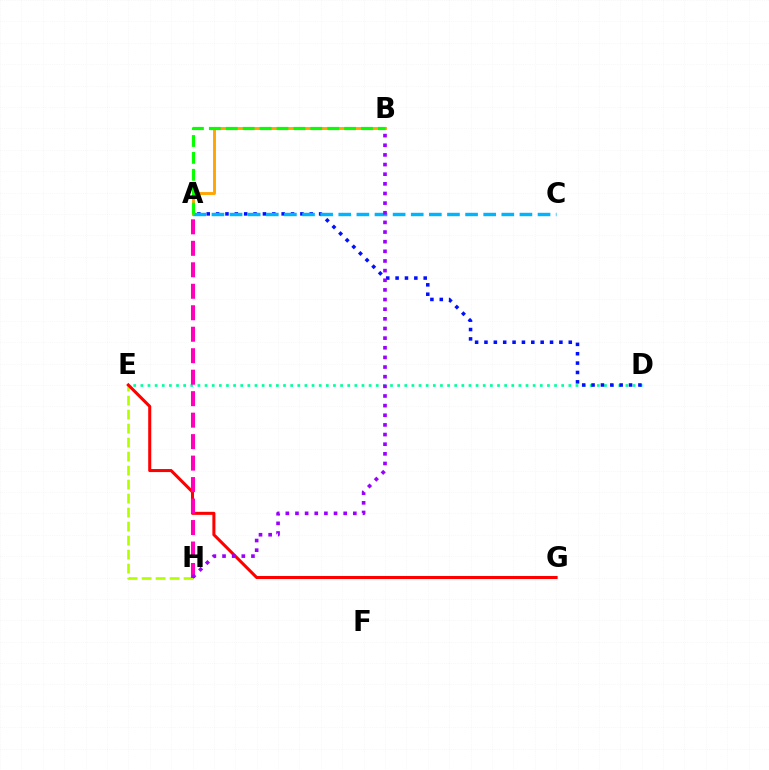{('E', 'H'): [{'color': '#b3ff00', 'line_style': 'dashed', 'thickness': 1.9}], ('D', 'E'): [{'color': '#00ff9d', 'line_style': 'dotted', 'thickness': 1.94}], ('A', 'D'): [{'color': '#0010ff', 'line_style': 'dotted', 'thickness': 2.55}], ('A', 'B'): [{'color': '#ffa500', 'line_style': 'solid', 'thickness': 2.09}, {'color': '#08ff00', 'line_style': 'dashed', 'thickness': 2.3}], ('A', 'C'): [{'color': '#00b5ff', 'line_style': 'dashed', 'thickness': 2.46}], ('E', 'G'): [{'color': '#ff0000', 'line_style': 'solid', 'thickness': 2.19}], ('A', 'H'): [{'color': '#ff00bd', 'line_style': 'dashed', 'thickness': 2.92}], ('B', 'H'): [{'color': '#9b00ff', 'line_style': 'dotted', 'thickness': 2.62}]}